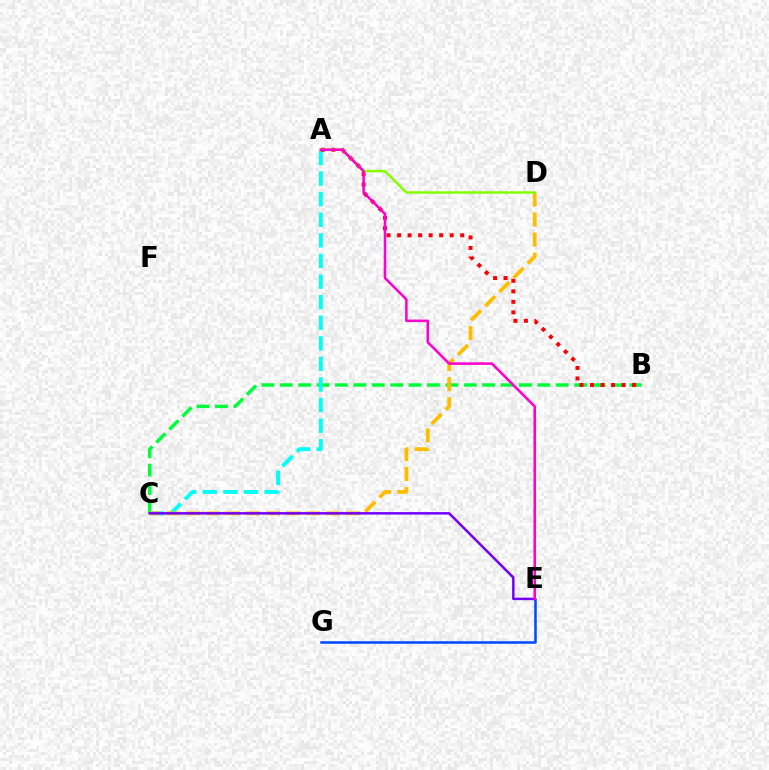{('B', 'C'): [{'color': '#00ff39', 'line_style': 'dashed', 'thickness': 2.5}], ('A', 'C'): [{'color': '#00fff6', 'line_style': 'dashed', 'thickness': 2.8}], ('E', 'G'): [{'color': '#004bff', 'line_style': 'solid', 'thickness': 1.83}], ('A', 'B'): [{'color': '#ff0000', 'line_style': 'dotted', 'thickness': 2.86}], ('C', 'D'): [{'color': '#ffbd00', 'line_style': 'dashed', 'thickness': 2.72}], ('A', 'D'): [{'color': '#84ff00', 'line_style': 'solid', 'thickness': 1.79}], ('C', 'E'): [{'color': '#7200ff', 'line_style': 'solid', 'thickness': 1.79}], ('A', 'E'): [{'color': '#ff00cf', 'line_style': 'solid', 'thickness': 1.83}]}